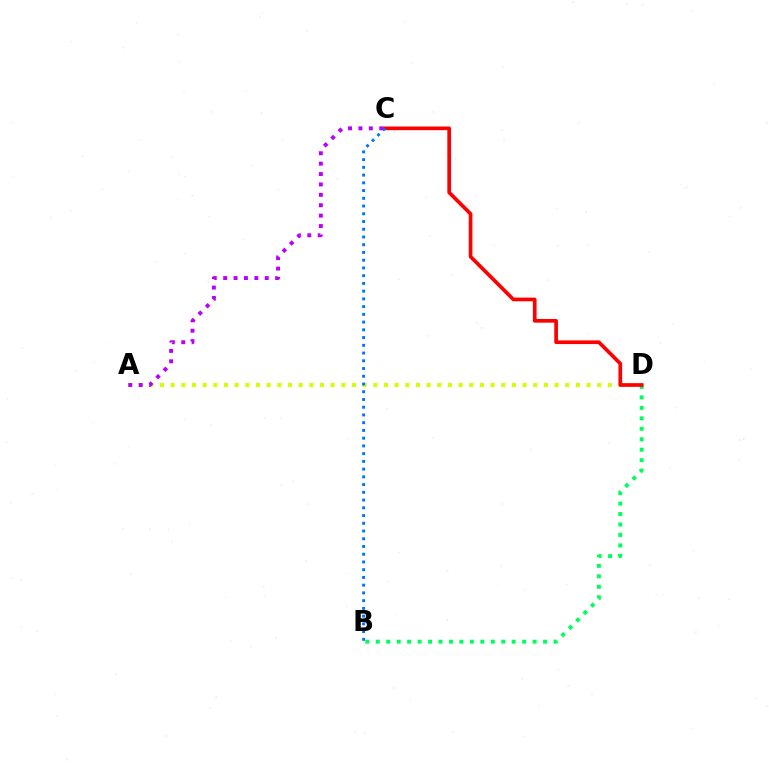{('A', 'D'): [{'color': '#d1ff00', 'line_style': 'dotted', 'thickness': 2.9}], ('B', 'D'): [{'color': '#00ff5c', 'line_style': 'dotted', 'thickness': 2.84}], ('C', 'D'): [{'color': '#ff0000', 'line_style': 'solid', 'thickness': 2.65}], ('B', 'C'): [{'color': '#0074ff', 'line_style': 'dotted', 'thickness': 2.1}], ('A', 'C'): [{'color': '#b900ff', 'line_style': 'dotted', 'thickness': 2.82}]}